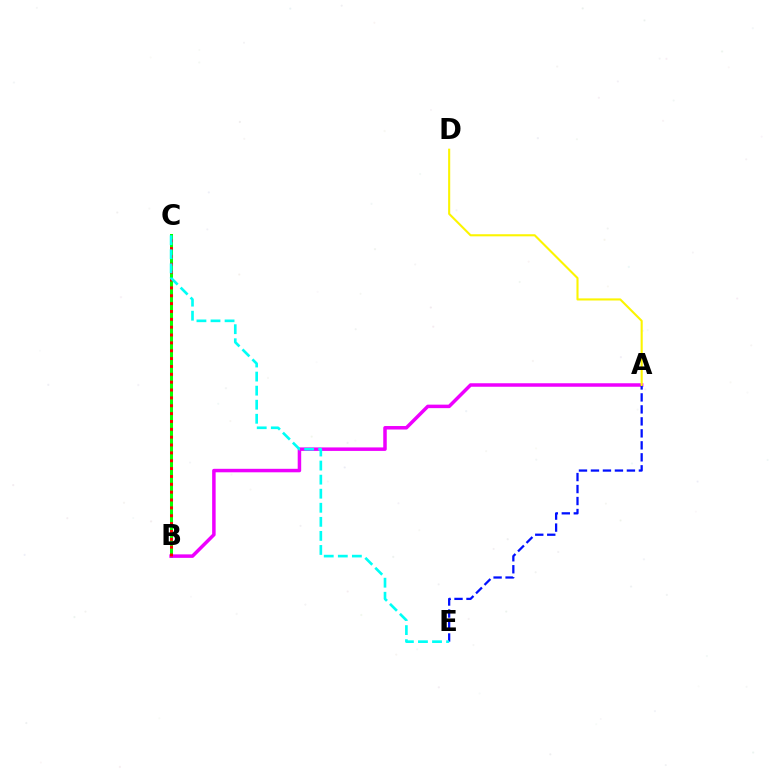{('B', 'C'): [{'color': '#08ff00', 'line_style': 'solid', 'thickness': 2.18}, {'color': '#ff0000', 'line_style': 'dotted', 'thickness': 2.13}], ('A', 'B'): [{'color': '#ee00ff', 'line_style': 'solid', 'thickness': 2.52}], ('A', 'E'): [{'color': '#0010ff', 'line_style': 'dashed', 'thickness': 1.63}], ('A', 'D'): [{'color': '#fcf500', 'line_style': 'solid', 'thickness': 1.51}], ('C', 'E'): [{'color': '#00fff6', 'line_style': 'dashed', 'thickness': 1.91}]}